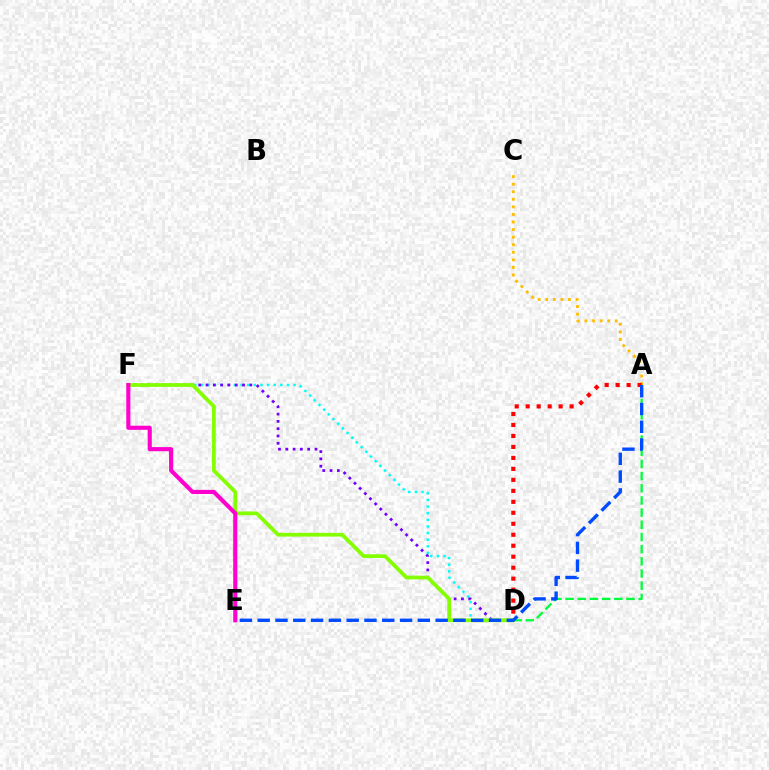{('D', 'F'): [{'color': '#00fff6', 'line_style': 'dotted', 'thickness': 1.8}, {'color': '#7200ff', 'line_style': 'dotted', 'thickness': 1.98}, {'color': '#84ff00', 'line_style': 'solid', 'thickness': 2.69}], ('A', 'C'): [{'color': '#ffbd00', 'line_style': 'dotted', 'thickness': 2.06}], ('A', 'D'): [{'color': '#00ff39', 'line_style': 'dashed', 'thickness': 1.65}, {'color': '#ff0000', 'line_style': 'dotted', 'thickness': 2.98}], ('E', 'F'): [{'color': '#ff00cf', 'line_style': 'solid', 'thickness': 2.97}], ('A', 'E'): [{'color': '#004bff', 'line_style': 'dashed', 'thickness': 2.42}]}